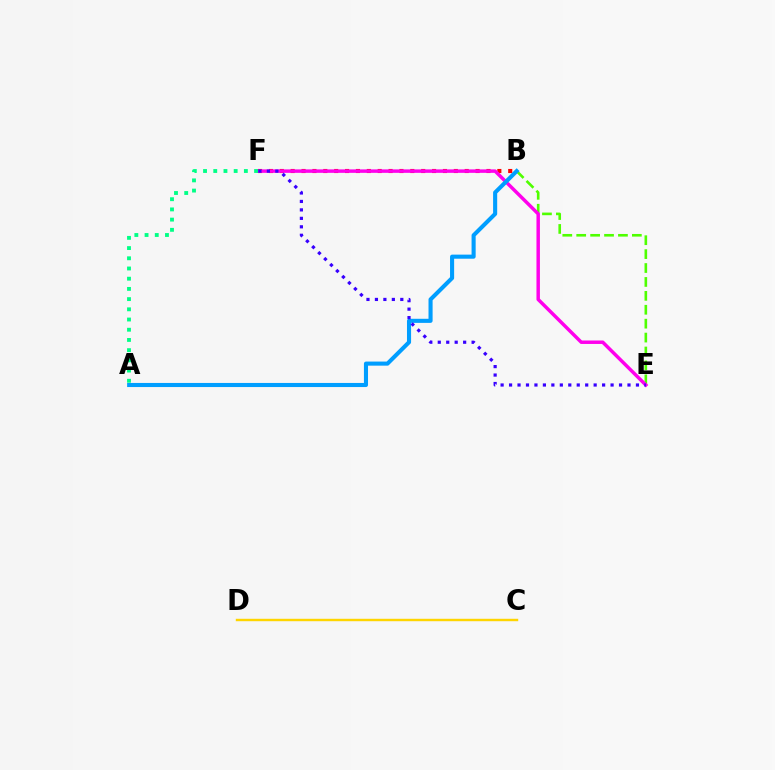{('B', 'F'): [{'color': '#ff0000', 'line_style': 'dotted', 'thickness': 2.96}], ('B', 'E'): [{'color': '#4fff00', 'line_style': 'dashed', 'thickness': 1.89}], ('E', 'F'): [{'color': '#ff00ed', 'line_style': 'solid', 'thickness': 2.49}, {'color': '#3700ff', 'line_style': 'dotted', 'thickness': 2.3}], ('A', 'B'): [{'color': '#009eff', 'line_style': 'solid', 'thickness': 2.95}], ('A', 'F'): [{'color': '#00ff86', 'line_style': 'dotted', 'thickness': 2.77}], ('C', 'D'): [{'color': '#ffd500', 'line_style': 'solid', 'thickness': 1.74}]}